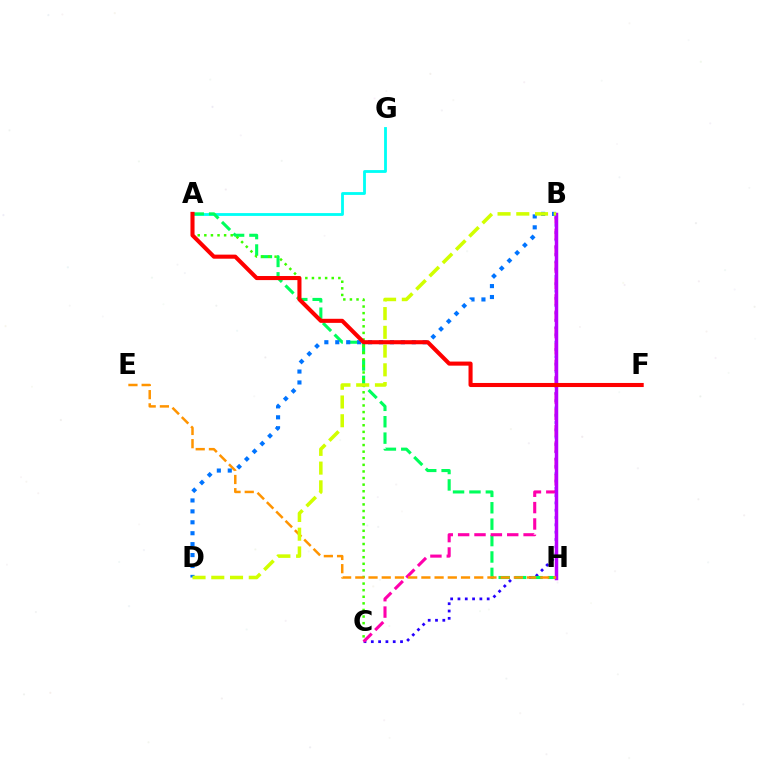{('B', 'C'): [{'color': '#2500ff', 'line_style': 'dotted', 'thickness': 1.99}, {'color': '#ff00ac', 'line_style': 'dashed', 'thickness': 2.22}], ('A', 'G'): [{'color': '#00fff6', 'line_style': 'solid', 'thickness': 2.03}], ('A', 'H'): [{'color': '#00ff5c', 'line_style': 'dashed', 'thickness': 2.23}], ('A', 'C'): [{'color': '#3dff00', 'line_style': 'dotted', 'thickness': 1.79}], ('B', 'H'): [{'color': '#b900ff', 'line_style': 'solid', 'thickness': 2.5}], ('E', 'H'): [{'color': '#ff9400', 'line_style': 'dashed', 'thickness': 1.79}], ('B', 'D'): [{'color': '#0074ff', 'line_style': 'dotted', 'thickness': 2.97}, {'color': '#d1ff00', 'line_style': 'dashed', 'thickness': 2.55}], ('A', 'F'): [{'color': '#ff0000', 'line_style': 'solid', 'thickness': 2.94}]}